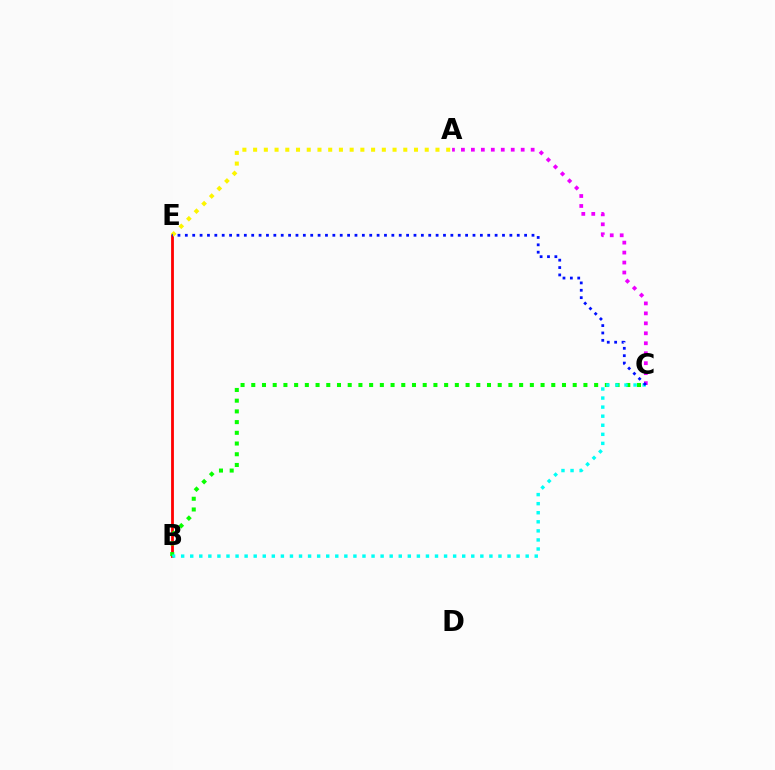{('B', 'E'): [{'color': '#ff0000', 'line_style': 'solid', 'thickness': 2.02}], ('A', 'E'): [{'color': '#fcf500', 'line_style': 'dotted', 'thickness': 2.91}], ('B', 'C'): [{'color': '#08ff00', 'line_style': 'dotted', 'thickness': 2.91}, {'color': '#00fff6', 'line_style': 'dotted', 'thickness': 2.46}], ('A', 'C'): [{'color': '#ee00ff', 'line_style': 'dotted', 'thickness': 2.71}], ('C', 'E'): [{'color': '#0010ff', 'line_style': 'dotted', 'thickness': 2.0}]}